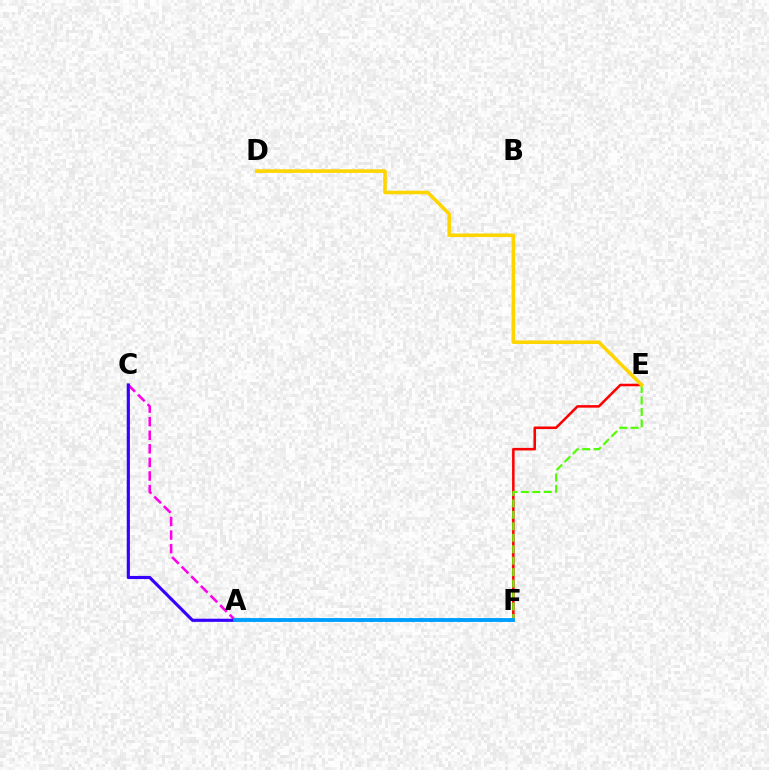{('E', 'F'): [{'color': '#ff0000', 'line_style': 'solid', 'thickness': 1.82}, {'color': '#4fff00', 'line_style': 'dashed', 'thickness': 1.56}], ('A', 'C'): [{'color': '#ff00ed', 'line_style': 'dashed', 'thickness': 1.85}, {'color': '#3700ff', 'line_style': 'solid', 'thickness': 2.27}], ('A', 'F'): [{'color': '#00ff86', 'line_style': 'dotted', 'thickness': 2.72}, {'color': '#009eff', 'line_style': 'solid', 'thickness': 2.74}], ('D', 'E'): [{'color': '#ffd500', 'line_style': 'solid', 'thickness': 2.58}]}